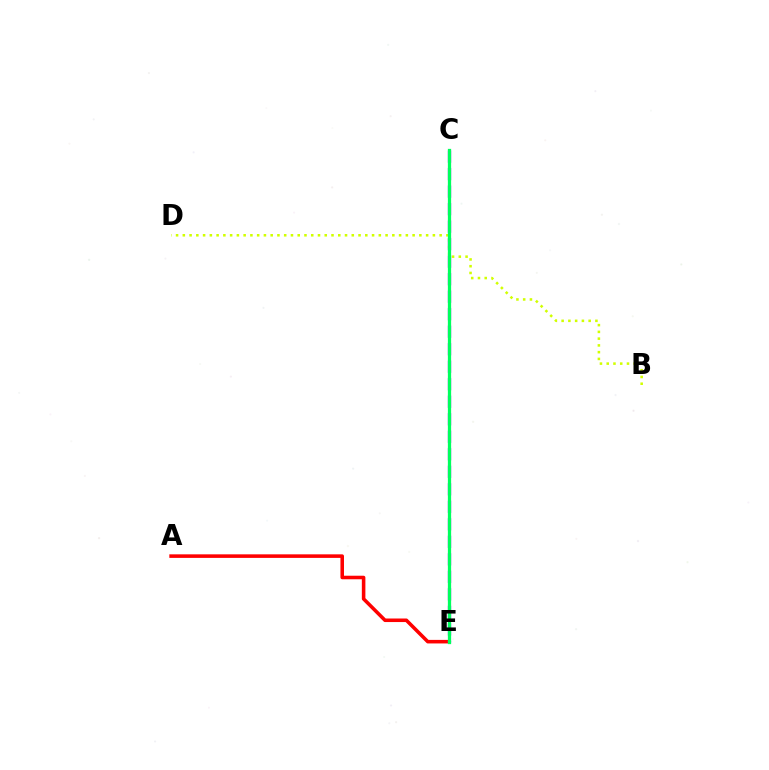{('C', 'E'): [{'color': '#0074ff', 'line_style': 'solid', 'thickness': 2.14}, {'color': '#b900ff', 'line_style': 'dashed', 'thickness': 2.38}, {'color': '#00ff5c', 'line_style': 'solid', 'thickness': 2.35}], ('A', 'E'): [{'color': '#ff0000', 'line_style': 'solid', 'thickness': 2.56}], ('B', 'D'): [{'color': '#d1ff00', 'line_style': 'dotted', 'thickness': 1.84}]}